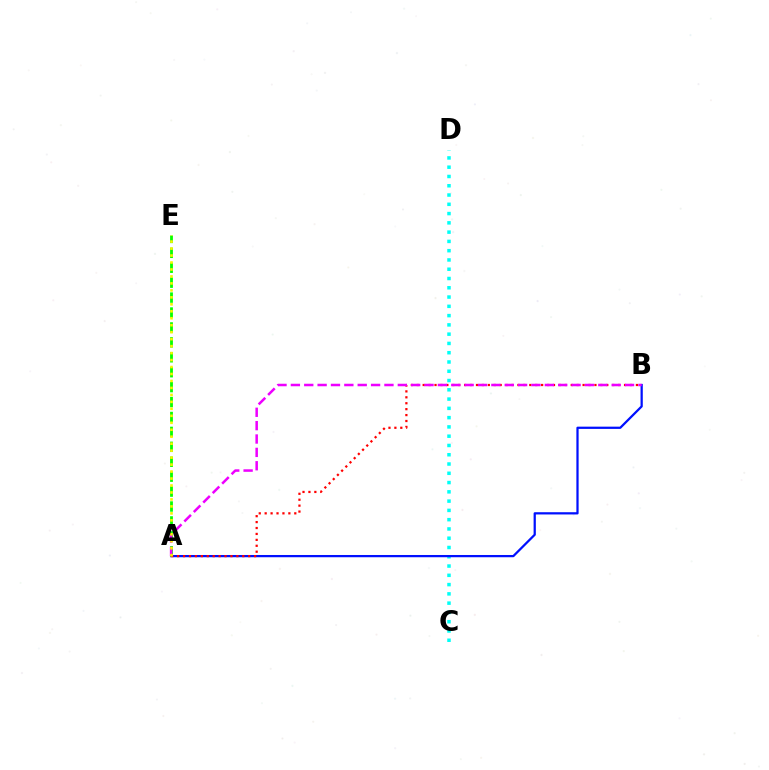{('C', 'D'): [{'color': '#00fff6', 'line_style': 'dotted', 'thickness': 2.52}], ('A', 'B'): [{'color': '#0010ff', 'line_style': 'solid', 'thickness': 1.62}, {'color': '#ff0000', 'line_style': 'dotted', 'thickness': 1.61}, {'color': '#ee00ff', 'line_style': 'dashed', 'thickness': 1.82}], ('A', 'E'): [{'color': '#08ff00', 'line_style': 'dashed', 'thickness': 2.03}, {'color': '#fcf500', 'line_style': 'dotted', 'thickness': 1.89}]}